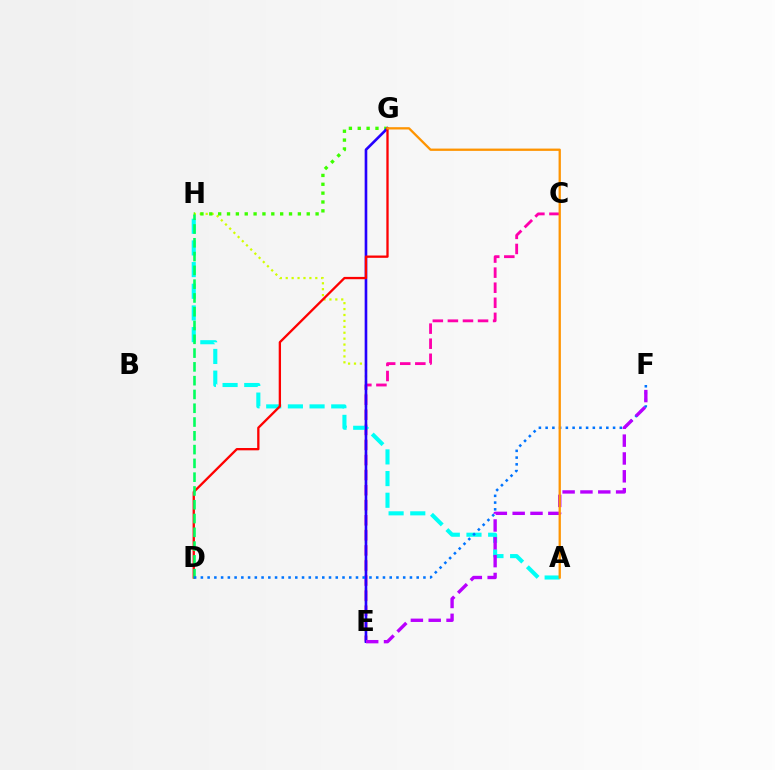{('C', 'E'): [{'color': '#ff00ac', 'line_style': 'dashed', 'thickness': 2.05}], ('A', 'H'): [{'color': '#00fff6', 'line_style': 'dashed', 'thickness': 2.94}], ('E', 'H'): [{'color': '#d1ff00', 'line_style': 'dotted', 'thickness': 1.61}], ('G', 'H'): [{'color': '#3dff00', 'line_style': 'dotted', 'thickness': 2.41}], ('E', 'G'): [{'color': '#2500ff', 'line_style': 'solid', 'thickness': 1.9}], ('D', 'G'): [{'color': '#ff0000', 'line_style': 'solid', 'thickness': 1.67}], ('D', 'H'): [{'color': '#00ff5c', 'line_style': 'dashed', 'thickness': 1.87}], ('D', 'F'): [{'color': '#0074ff', 'line_style': 'dotted', 'thickness': 1.83}], ('E', 'F'): [{'color': '#b900ff', 'line_style': 'dashed', 'thickness': 2.42}], ('A', 'G'): [{'color': '#ff9400', 'line_style': 'solid', 'thickness': 1.65}]}